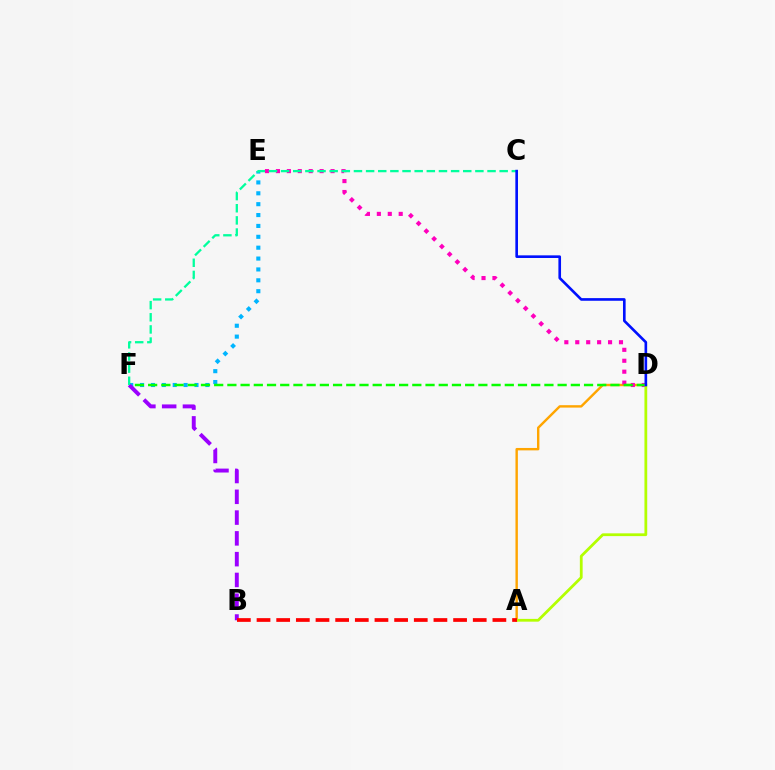{('A', 'D'): [{'color': '#ffa500', 'line_style': 'solid', 'thickness': 1.74}, {'color': '#b3ff00', 'line_style': 'solid', 'thickness': 1.99}], ('E', 'F'): [{'color': '#00b5ff', 'line_style': 'dotted', 'thickness': 2.96}], ('D', 'E'): [{'color': '#ff00bd', 'line_style': 'dotted', 'thickness': 2.97}], ('D', 'F'): [{'color': '#08ff00', 'line_style': 'dashed', 'thickness': 1.79}], ('B', 'F'): [{'color': '#9b00ff', 'line_style': 'dashed', 'thickness': 2.82}], ('C', 'F'): [{'color': '#00ff9d', 'line_style': 'dashed', 'thickness': 1.65}], ('C', 'D'): [{'color': '#0010ff', 'line_style': 'solid', 'thickness': 1.9}], ('A', 'B'): [{'color': '#ff0000', 'line_style': 'dashed', 'thickness': 2.67}]}